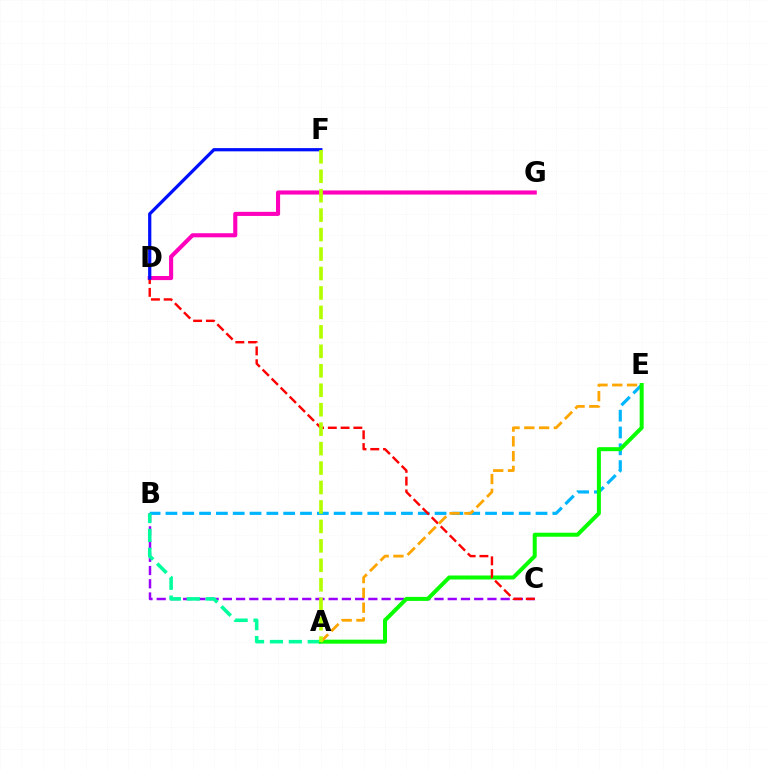{('B', 'C'): [{'color': '#9b00ff', 'line_style': 'dashed', 'thickness': 1.8}], ('B', 'E'): [{'color': '#00b5ff', 'line_style': 'dashed', 'thickness': 2.29}], ('A', 'B'): [{'color': '#00ff9d', 'line_style': 'dashed', 'thickness': 2.57}], ('D', 'G'): [{'color': '#ff00bd', 'line_style': 'solid', 'thickness': 2.95}], ('A', 'E'): [{'color': '#08ff00', 'line_style': 'solid', 'thickness': 2.88}, {'color': '#ffa500', 'line_style': 'dashed', 'thickness': 2.01}], ('C', 'D'): [{'color': '#ff0000', 'line_style': 'dashed', 'thickness': 1.73}], ('D', 'F'): [{'color': '#0010ff', 'line_style': 'solid', 'thickness': 2.33}], ('A', 'F'): [{'color': '#b3ff00', 'line_style': 'dashed', 'thickness': 2.64}]}